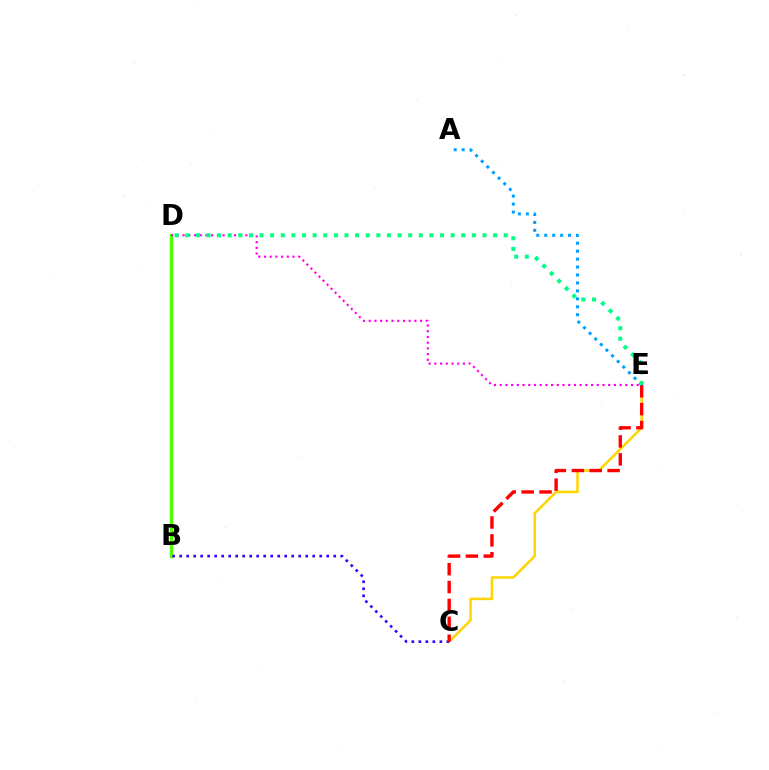{('C', 'E'): [{'color': '#ffd500', 'line_style': 'solid', 'thickness': 1.82}, {'color': '#ff0000', 'line_style': 'dashed', 'thickness': 2.43}], ('B', 'D'): [{'color': '#4fff00', 'line_style': 'solid', 'thickness': 2.45}], ('B', 'C'): [{'color': '#3700ff', 'line_style': 'dotted', 'thickness': 1.9}], ('A', 'E'): [{'color': '#009eff', 'line_style': 'dotted', 'thickness': 2.16}], ('D', 'E'): [{'color': '#ff00ed', 'line_style': 'dotted', 'thickness': 1.55}, {'color': '#00ff86', 'line_style': 'dotted', 'thickness': 2.88}]}